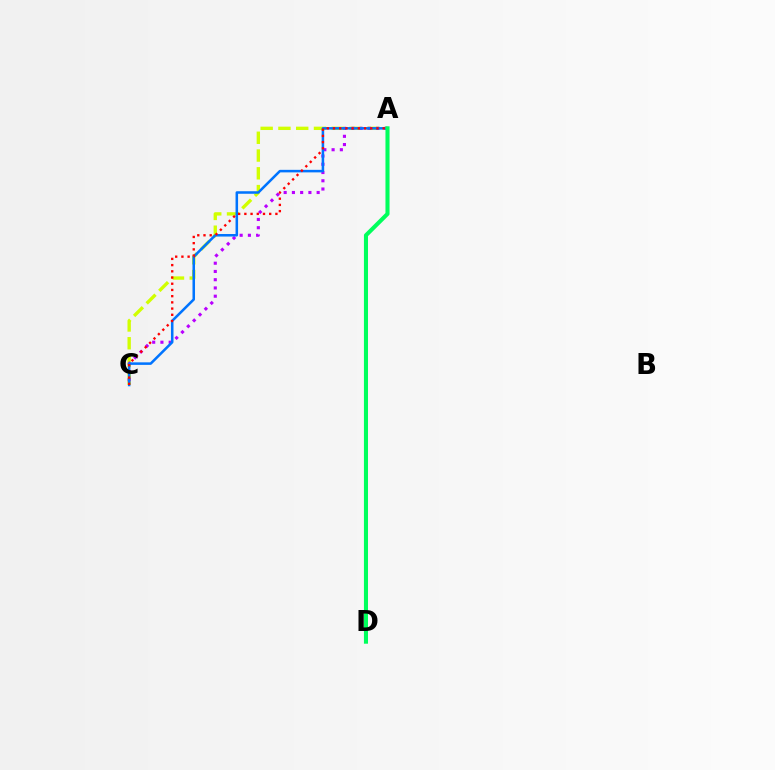{('A', 'C'): [{'color': '#d1ff00', 'line_style': 'dashed', 'thickness': 2.41}, {'color': '#b900ff', 'line_style': 'dotted', 'thickness': 2.24}, {'color': '#0074ff', 'line_style': 'solid', 'thickness': 1.82}, {'color': '#ff0000', 'line_style': 'dotted', 'thickness': 1.69}], ('A', 'D'): [{'color': '#00ff5c', 'line_style': 'solid', 'thickness': 2.93}]}